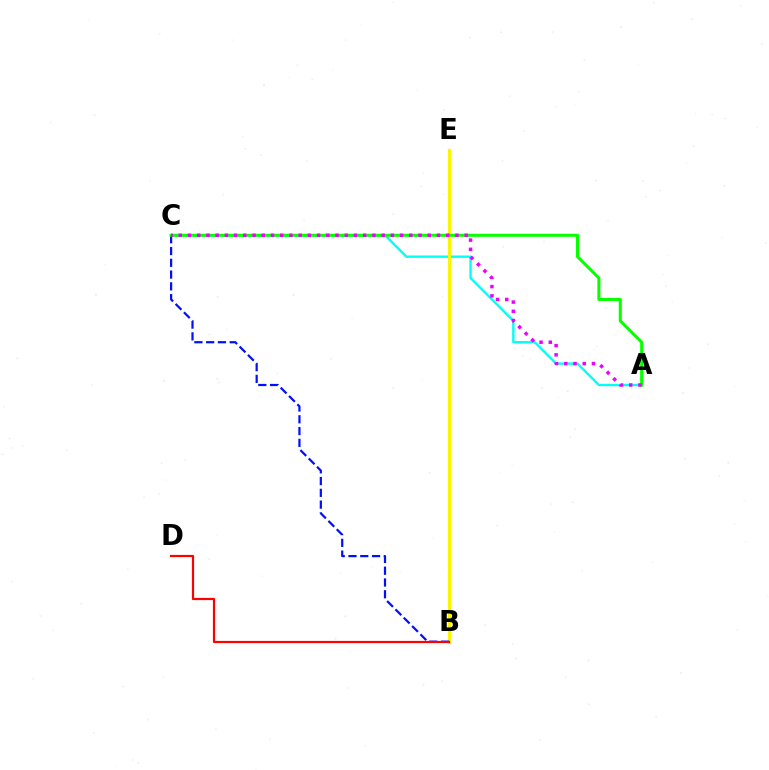{('A', 'C'): [{'color': '#00fff6', 'line_style': 'solid', 'thickness': 1.71}, {'color': '#08ff00', 'line_style': 'solid', 'thickness': 2.2}, {'color': '#ee00ff', 'line_style': 'dotted', 'thickness': 2.51}], ('B', 'E'): [{'color': '#fcf500', 'line_style': 'solid', 'thickness': 2.28}], ('B', 'C'): [{'color': '#0010ff', 'line_style': 'dashed', 'thickness': 1.6}], ('B', 'D'): [{'color': '#ff0000', 'line_style': 'solid', 'thickness': 1.58}]}